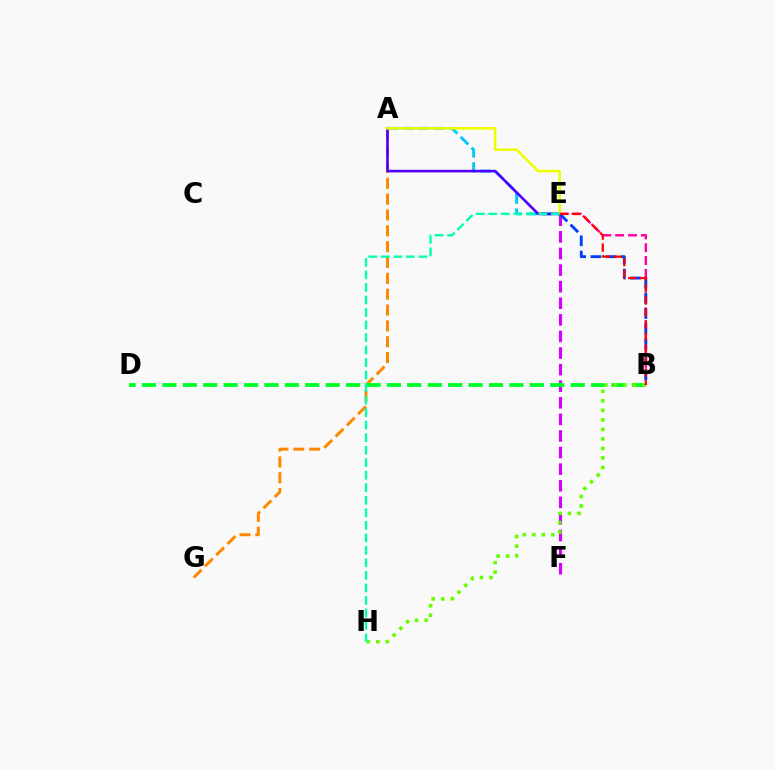{('E', 'F'): [{'color': '#d600ff', 'line_style': 'dashed', 'thickness': 2.25}], ('A', 'G'): [{'color': '#ff8800', 'line_style': 'dashed', 'thickness': 2.15}], ('B', 'E'): [{'color': '#ff00a0', 'line_style': 'dashed', 'thickness': 1.75}, {'color': '#003fff', 'line_style': 'dashed', 'thickness': 2.07}, {'color': '#ff0000', 'line_style': 'dashed', 'thickness': 1.63}], ('B', 'D'): [{'color': '#00ff27', 'line_style': 'dashed', 'thickness': 2.77}], ('A', 'E'): [{'color': '#00c7ff', 'line_style': 'dashed', 'thickness': 2.08}, {'color': '#4f00ff', 'line_style': 'solid', 'thickness': 1.9}, {'color': '#eeff00', 'line_style': 'solid', 'thickness': 1.85}], ('B', 'H'): [{'color': '#66ff00', 'line_style': 'dotted', 'thickness': 2.58}], ('E', 'H'): [{'color': '#00ffaf', 'line_style': 'dashed', 'thickness': 1.7}]}